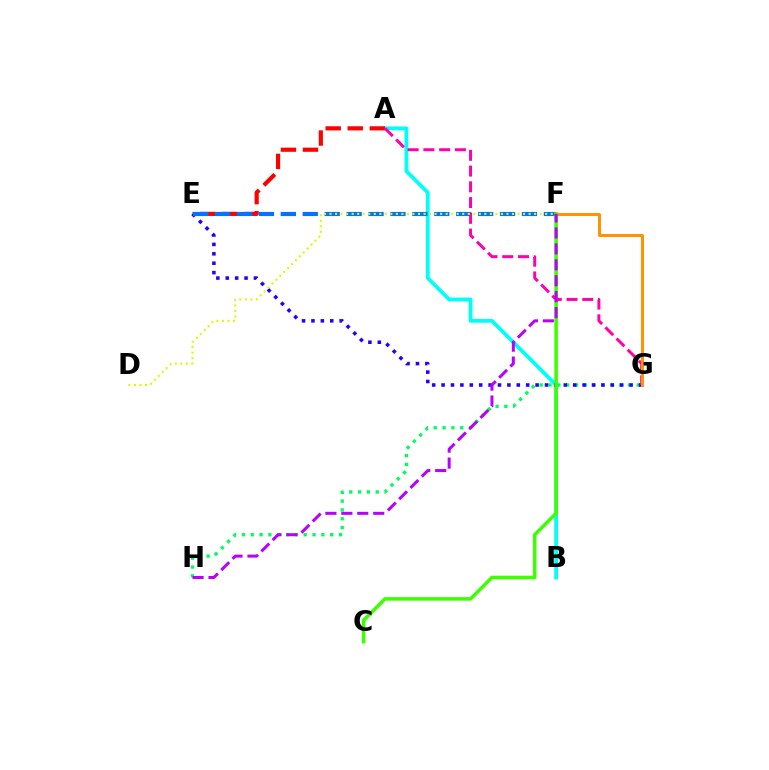{('A', 'B'): [{'color': '#00fff6', 'line_style': 'solid', 'thickness': 2.71}], ('G', 'H'): [{'color': '#00ff5c', 'line_style': 'dotted', 'thickness': 2.4}], ('A', 'E'): [{'color': '#ff0000', 'line_style': 'dashed', 'thickness': 3.0}], ('E', 'G'): [{'color': '#2500ff', 'line_style': 'dotted', 'thickness': 2.55}], ('E', 'F'): [{'color': '#0074ff', 'line_style': 'dashed', 'thickness': 2.98}], ('C', 'F'): [{'color': '#3dff00', 'line_style': 'solid', 'thickness': 2.55}], ('A', 'G'): [{'color': '#ff00ac', 'line_style': 'dashed', 'thickness': 2.14}], ('F', 'G'): [{'color': '#ff9400', 'line_style': 'solid', 'thickness': 2.16}], ('D', 'F'): [{'color': '#d1ff00', 'line_style': 'dotted', 'thickness': 1.5}], ('F', 'H'): [{'color': '#b900ff', 'line_style': 'dashed', 'thickness': 2.17}]}